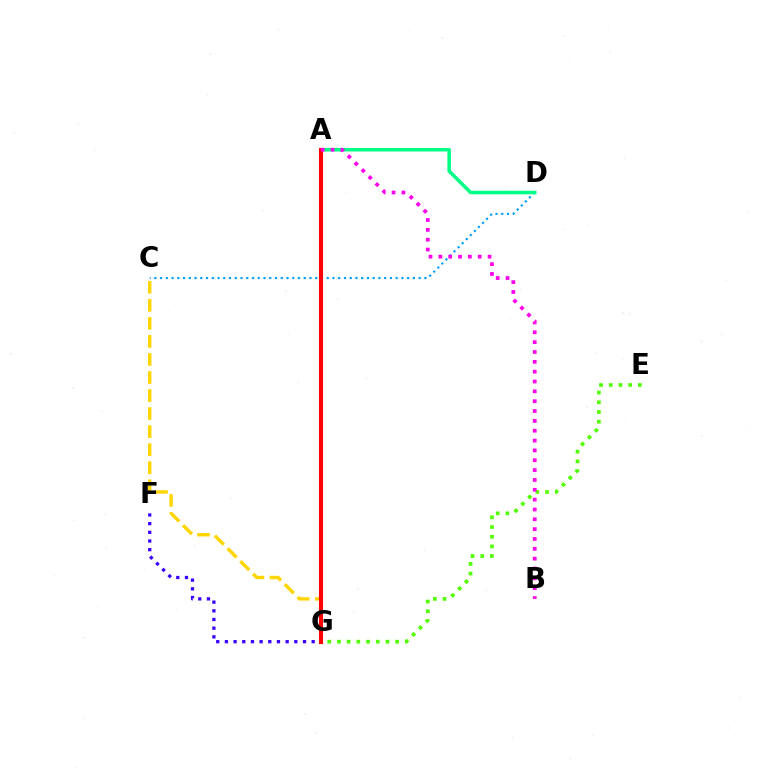{('C', 'D'): [{'color': '#009eff', 'line_style': 'dotted', 'thickness': 1.56}], ('C', 'G'): [{'color': '#ffd500', 'line_style': 'dashed', 'thickness': 2.45}], ('F', 'G'): [{'color': '#3700ff', 'line_style': 'dotted', 'thickness': 2.36}], ('A', 'D'): [{'color': '#00ff86', 'line_style': 'solid', 'thickness': 2.55}], ('E', 'G'): [{'color': '#4fff00', 'line_style': 'dotted', 'thickness': 2.64}], ('A', 'G'): [{'color': '#ff0000', 'line_style': 'solid', 'thickness': 2.93}], ('A', 'B'): [{'color': '#ff00ed', 'line_style': 'dotted', 'thickness': 2.67}]}